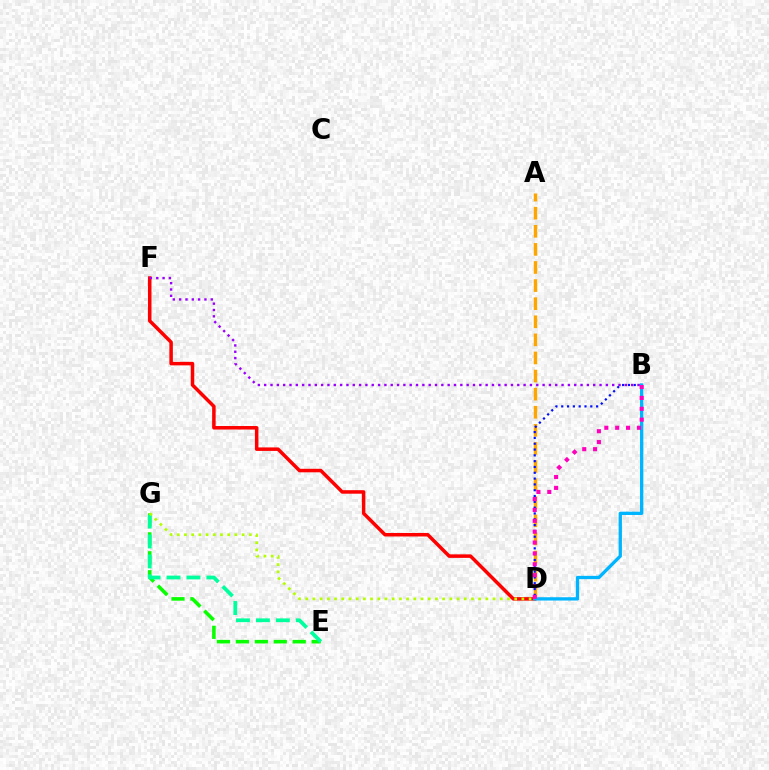{('E', 'G'): [{'color': '#08ff00', 'line_style': 'dashed', 'thickness': 2.57}, {'color': '#00ff9d', 'line_style': 'dashed', 'thickness': 2.71}], ('A', 'D'): [{'color': '#ffa500', 'line_style': 'dashed', 'thickness': 2.46}], ('B', 'D'): [{'color': '#0010ff', 'line_style': 'dotted', 'thickness': 1.58}, {'color': '#00b5ff', 'line_style': 'solid', 'thickness': 2.38}, {'color': '#ff00bd', 'line_style': 'dotted', 'thickness': 2.95}], ('D', 'F'): [{'color': '#ff0000', 'line_style': 'solid', 'thickness': 2.52}], ('D', 'G'): [{'color': '#b3ff00', 'line_style': 'dotted', 'thickness': 1.96}], ('B', 'F'): [{'color': '#9b00ff', 'line_style': 'dotted', 'thickness': 1.72}]}